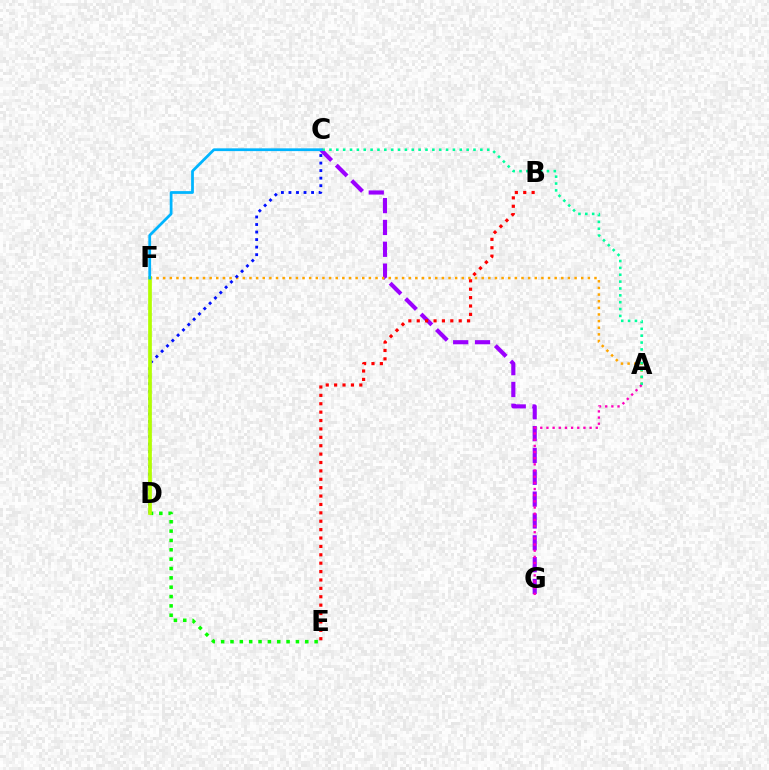{('D', 'E'): [{'color': '#08ff00', 'line_style': 'dotted', 'thickness': 2.54}], ('C', 'G'): [{'color': '#9b00ff', 'line_style': 'dashed', 'thickness': 2.97}], ('A', 'F'): [{'color': '#ffa500', 'line_style': 'dotted', 'thickness': 1.8}], ('C', 'D'): [{'color': '#0010ff', 'line_style': 'dotted', 'thickness': 2.05}], ('A', 'C'): [{'color': '#00ff9d', 'line_style': 'dotted', 'thickness': 1.86}], ('D', 'F'): [{'color': '#b3ff00', 'line_style': 'solid', 'thickness': 2.66}], ('A', 'G'): [{'color': '#ff00bd', 'line_style': 'dotted', 'thickness': 1.68}], ('B', 'E'): [{'color': '#ff0000', 'line_style': 'dotted', 'thickness': 2.28}], ('C', 'F'): [{'color': '#00b5ff', 'line_style': 'solid', 'thickness': 1.99}]}